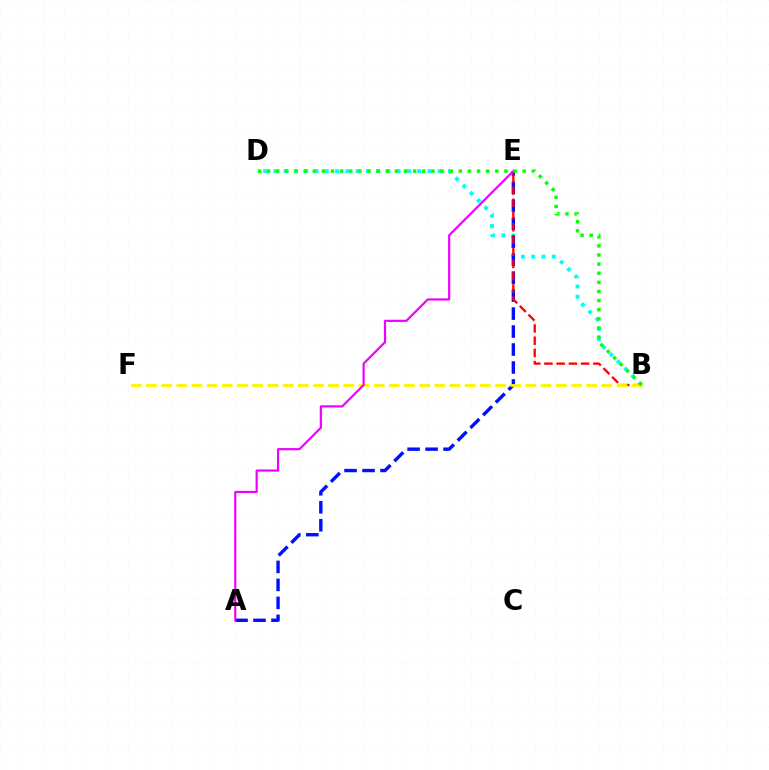{('B', 'D'): [{'color': '#00fff6', 'line_style': 'dotted', 'thickness': 2.79}, {'color': '#08ff00', 'line_style': 'dotted', 'thickness': 2.48}], ('A', 'E'): [{'color': '#0010ff', 'line_style': 'dashed', 'thickness': 2.44}, {'color': '#ee00ff', 'line_style': 'solid', 'thickness': 1.57}], ('B', 'E'): [{'color': '#ff0000', 'line_style': 'dashed', 'thickness': 1.66}], ('B', 'F'): [{'color': '#fcf500', 'line_style': 'dashed', 'thickness': 2.06}]}